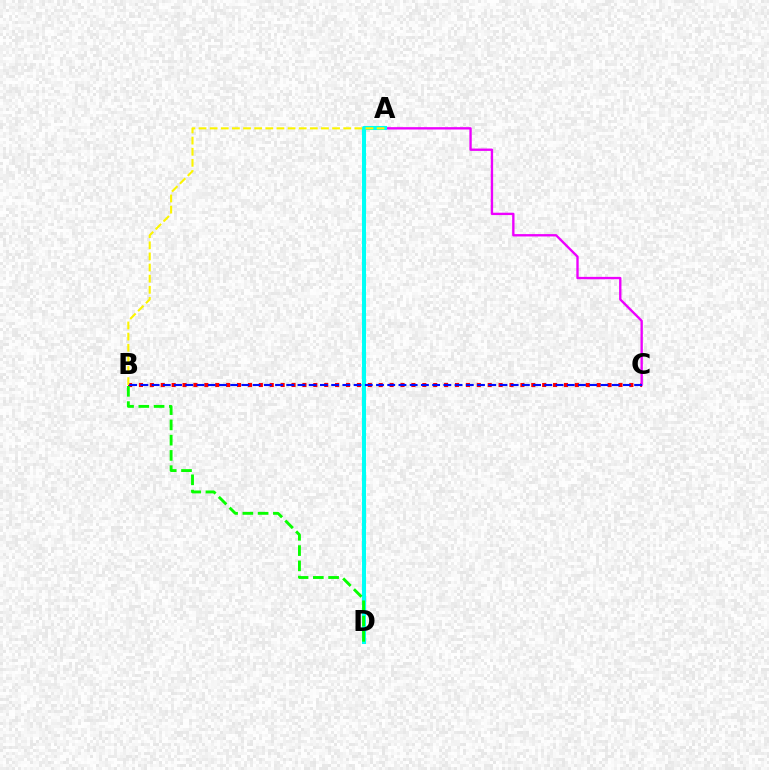{('B', 'C'): [{'color': '#ff0000', 'line_style': 'dotted', 'thickness': 2.96}, {'color': '#0010ff', 'line_style': 'dashed', 'thickness': 1.52}], ('A', 'C'): [{'color': '#ee00ff', 'line_style': 'solid', 'thickness': 1.7}], ('A', 'D'): [{'color': '#00fff6', 'line_style': 'solid', 'thickness': 2.91}], ('B', 'D'): [{'color': '#08ff00', 'line_style': 'dashed', 'thickness': 2.07}], ('A', 'B'): [{'color': '#fcf500', 'line_style': 'dashed', 'thickness': 1.51}]}